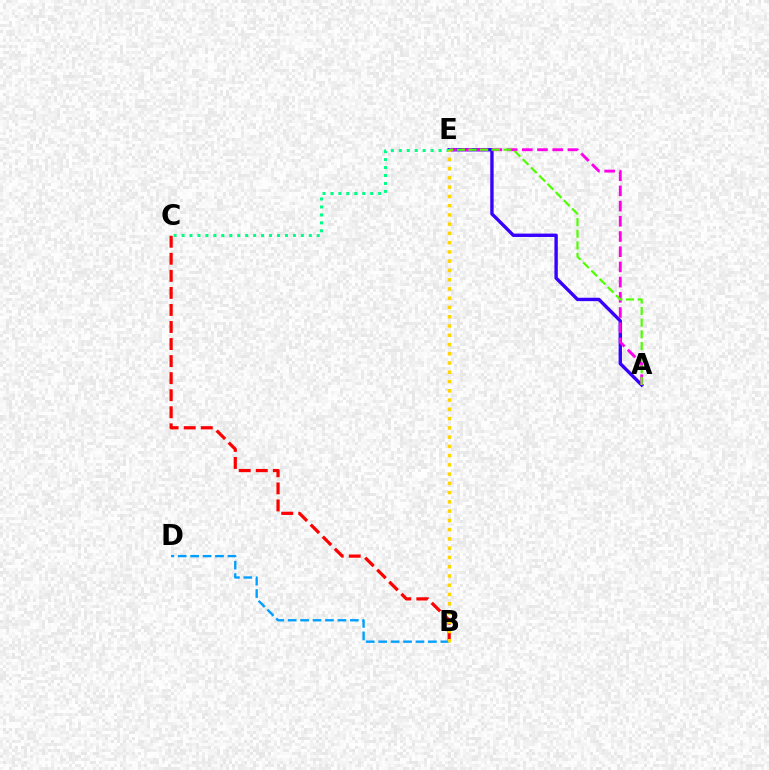{('B', 'C'): [{'color': '#ff0000', 'line_style': 'dashed', 'thickness': 2.32}], ('A', 'E'): [{'color': '#3700ff', 'line_style': 'solid', 'thickness': 2.43}, {'color': '#ff00ed', 'line_style': 'dashed', 'thickness': 2.07}, {'color': '#4fff00', 'line_style': 'dashed', 'thickness': 1.58}], ('B', 'D'): [{'color': '#009eff', 'line_style': 'dashed', 'thickness': 1.69}], ('C', 'E'): [{'color': '#00ff86', 'line_style': 'dotted', 'thickness': 2.16}], ('B', 'E'): [{'color': '#ffd500', 'line_style': 'dotted', 'thickness': 2.52}]}